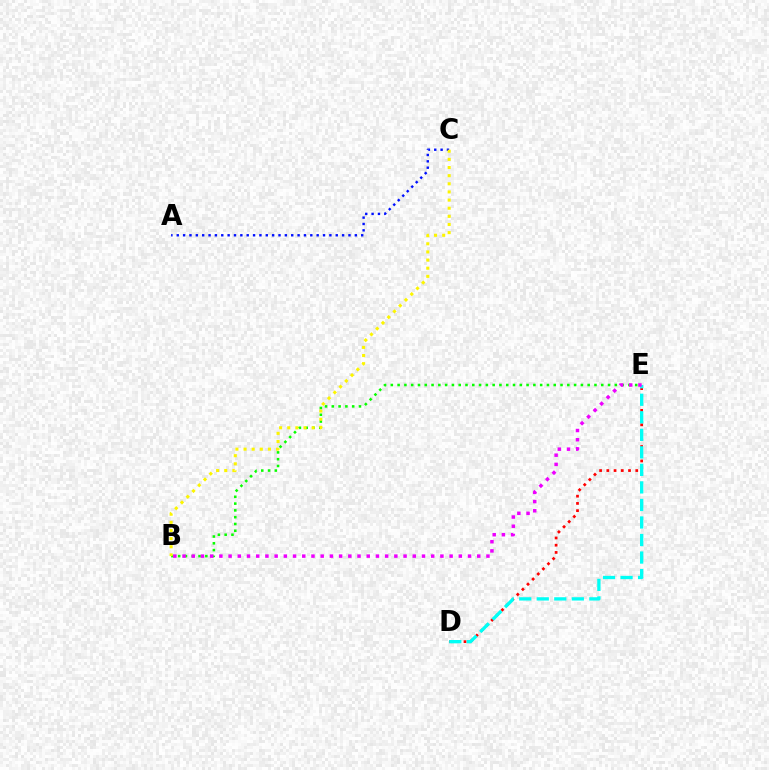{('B', 'E'): [{'color': '#08ff00', 'line_style': 'dotted', 'thickness': 1.84}, {'color': '#ee00ff', 'line_style': 'dotted', 'thickness': 2.5}], ('D', 'E'): [{'color': '#ff0000', 'line_style': 'dotted', 'thickness': 1.97}, {'color': '#00fff6', 'line_style': 'dashed', 'thickness': 2.38}], ('A', 'C'): [{'color': '#0010ff', 'line_style': 'dotted', 'thickness': 1.73}], ('B', 'C'): [{'color': '#fcf500', 'line_style': 'dotted', 'thickness': 2.21}]}